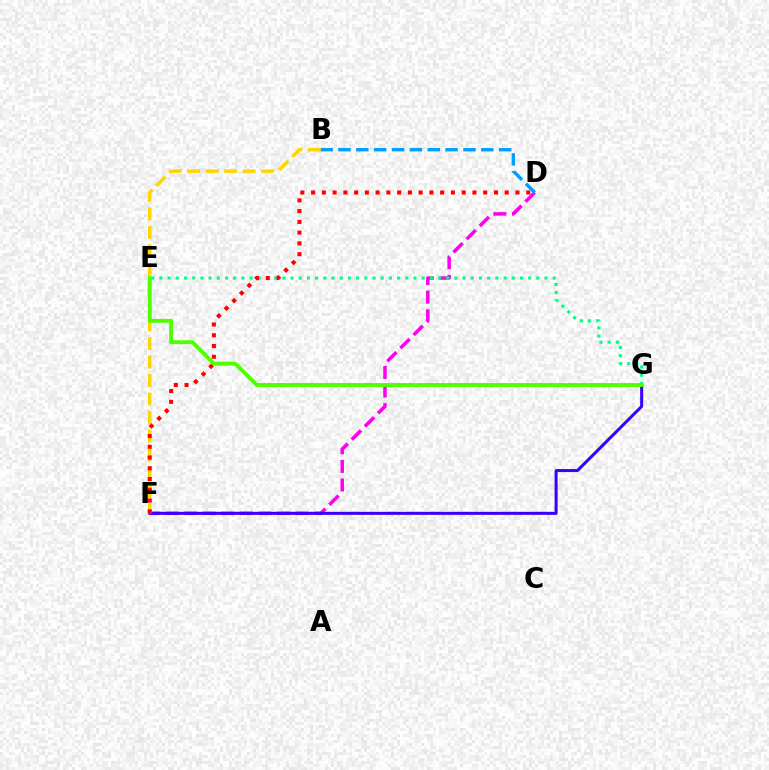{('D', 'F'): [{'color': '#ff00ed', 'line_style': 'dashed', 'thickness': 2.53}, {'color': '#ff0000', 'line_style': 'dotted', 'thickness': 2.92}], ('F', 'G'): [{'color': '#3700ff', 'line_style': 'solid', 'thickness': 2.17}], ('B', 'F'): [{'color': '#ffd500', 'line_style': 'dashed', 'thickness': 2.52}], ('B', 'D'): [{'color': '#009eff', 'line_style': 'dashed', 'thickness': 2.43}], ('E', 'G'): [{'color': '#00ff86', 'line_style': 'dotted', 'thickness': 2.23}, {'color': '#4fff00', 'line_style': 'solid', 'thickness': 2.79}]}